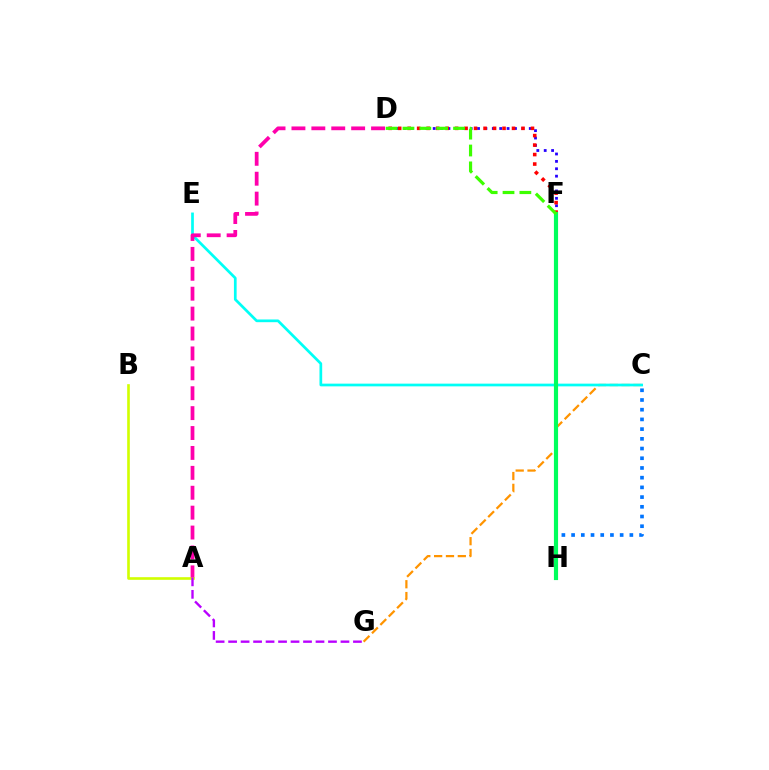{('D', 'F'): [{'color': '#2500ff', 'line_style': 'dotted', 'thickness': 2.01}, {'color': '#ff0000', 'line_style': 'dotted', 'thickness': 2.58}, {'color': '#3dff00', 'line_style': 'dashed', 'thickness': 2.29}], ('C', 'H'): [{'color': '#0074ff', 'line_style': 'dotted', 'thickness': 2.64}], ('A', 'B'): [{'color': '#d1ff00', 'line_style': 'solid', 'thickness': 1.9}], ('A', 'G'): [{'color': '#b900ff', 'line_style': 'dashed', 'thickness': 1.7}], ('C', 'G'): [{'color': '#ff9400', 'line_style': 'dashed', 'thickness': 1.61}], ('C', 'E'): [{'color': '#00fff6', 'line_style': 'solid', 'thickness': 1.95}], ('F', 'H'): [{'color': '#00ff5c', 'line_style': 'solid', 'thickness': 2.99}], ('A', 'D'): [{'color': '#ff00ac', 'line_style': 'dashed', 'thickness': 2.7}]}